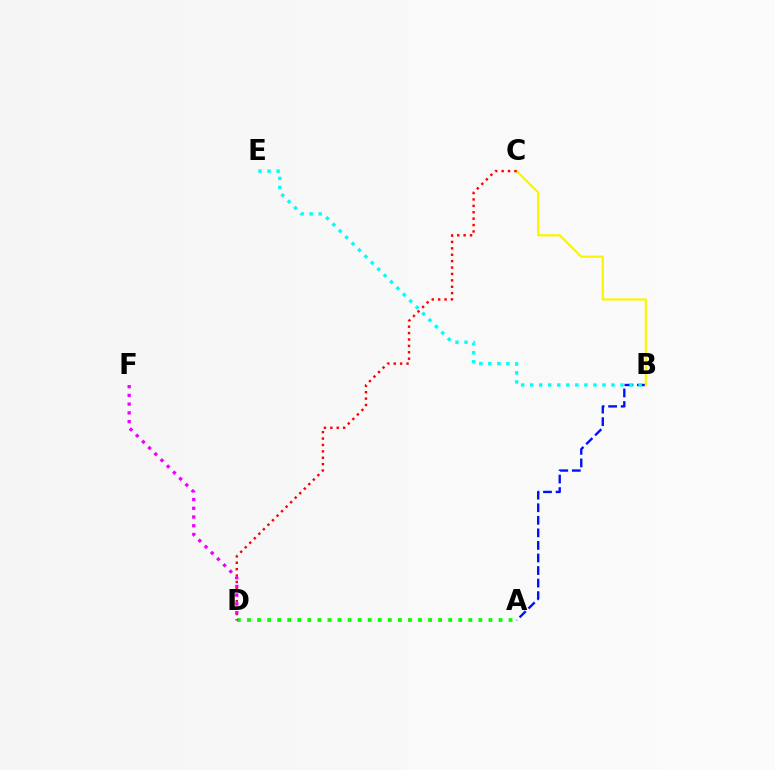{('A', 'B'): [{'color': '#0010ff', 'line_style': 'dashed', 'thickness': 1.71}], ('B', 'E'): [{'color': '#00fff6', 'line_style': 'dotted', 'thickness': 2.45}], ('A', 'D'): [{'color': '#08ff00', 'line_style': 'dotted', 'thickness': 2.73}], ('B', 'C'): [{'color': '#fcf500', 'line_style': 'solid', 'thickness': 1.59}], ('C', 'D'): [{'color': '#ff0000', 'line_style': 'dotted', 'thickness': 1.74}], ('D', 'F'): [{'color': '#ee00ff', 'line_style': 'dotted', 'thickness': 2.37}]}